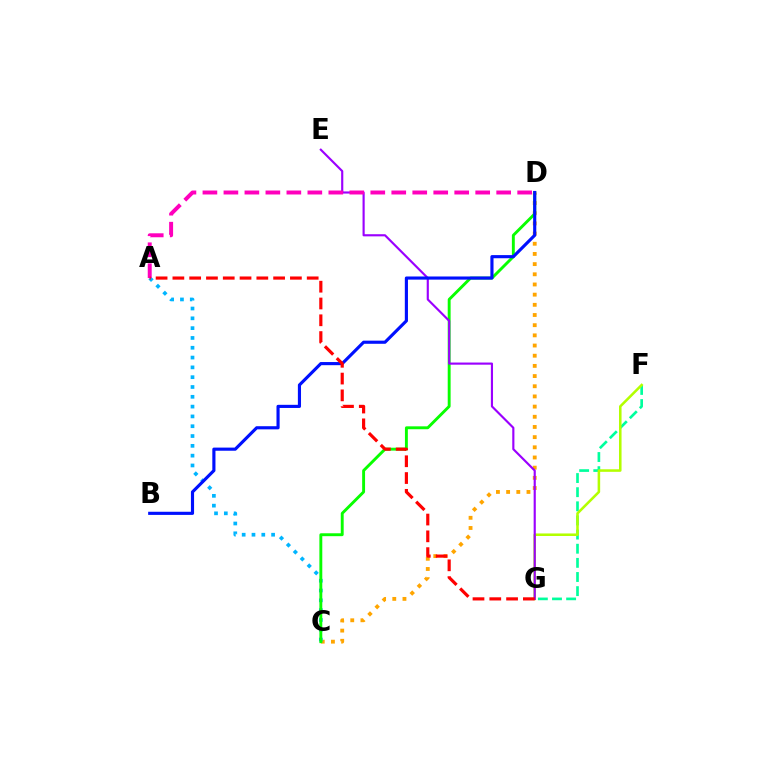{('F', 'G'): [{'color': '#00ff9d', 'line_style': 'dashed', 'thickness': 1.92}, {'color': '#b3ff00', 'line_style': 'solid', 'thickness': 1.84}], ('C', 'D'): [{'color': '#ffa500', 'line_style': 'dotted', 'thickness': 2.77}, {'color': '#08ff00', 'line_style': 'solid', 'thickness': 2.09}], ('A', 'C'): [{'color': '#00b5ff', 'line_style': 'dotted', 'thickness': 2.67}], ('E', 'G'): [{'color': '#9b00ff', 'line_style': 'solid', 'thickness': 1.54}], ('B', 'D'): [{'color': '#0010ff', 'line_style': 'solid', 'thickness': 2.26}], ('A', 'D'): [{'color': '#ff00bd', 'line_style': 'dashed', 'thickness': 2.85}], ('A', 'G'): [{'color': '#ff0000', 'line_style': 'dashed', 'thickness': 2.28}]}